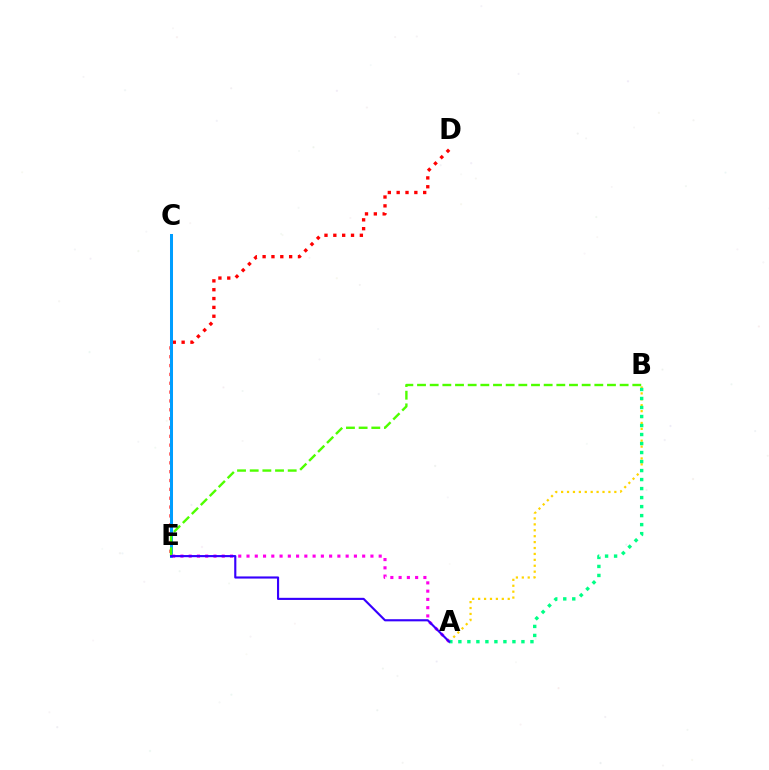{('A', 'B'): [{'color': '#ffd500', 'line_style': 'dotted', 'thickness': 1.61}, {'color': '#00ff86', 'line_style': 'dotted', 'thickness': 2.45}], ('D', 'E'): [{'color': '#ff0000', 'line_style': 'dotted', 'thickness': 2.4}], ('C', 'E'): [{'color': '#009eff', 'line_style': 'solid', 'thickness': 2.17}], ('B', 'E'): [{'color': '#4fff00', 'line_style': 'dashed', 'thickness': 1.72}], ('A', 'E'): [{'color': '#ff00ed', 'line_style': 'dotted', 'thickness': 2.24}, {'color': '#3700ff', 'line_style': 'solid', 'thickness': 1.54}]}